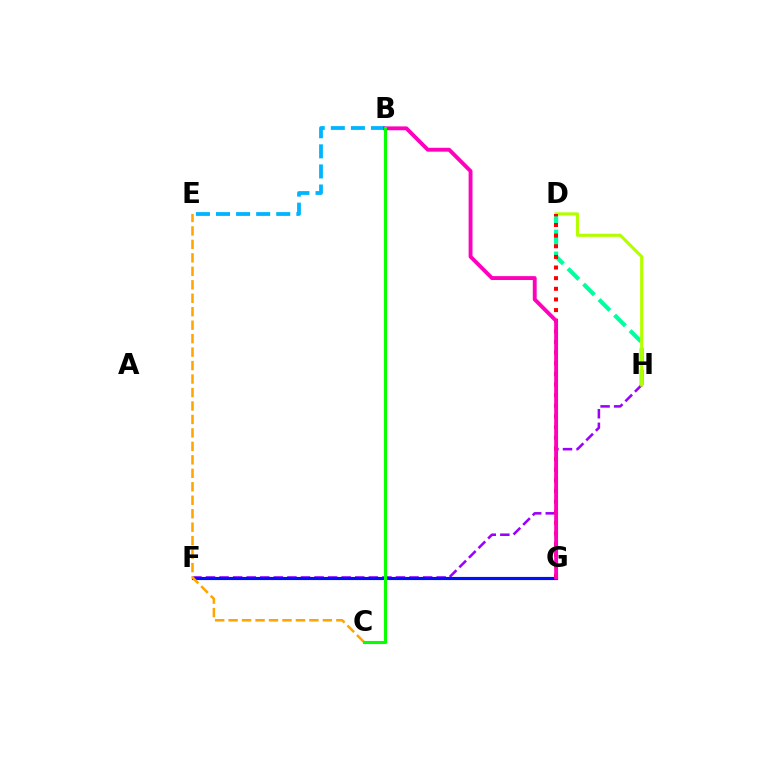{('B', 'E'): [{'color': '#00b5ff', 'line_style': 'dashed', 'thickness': 2.73}], ('D', 'H'): [{'color': '#00ff9d', 'line_style': 'dashed', 'thickness': 2.98}, {'color': '#b3ff00', 'line_style': 'solid', 'thickness': 2.24}], ('F', 'H'): [{'color': '#9b00ff', 'line_style': 'dashed', 'thickness': 1.84}], ('F', 'G'): [{'color': '#0010ff', 'line_style': 'solid', 'thickness': 2.27}], ('D', 'G'): [{'color': '#ff0000', 'line_style': 'dotted', 'thickness': 2.89}], ('C', 'E'): [{'color': '#ffa500', 'line_style': 'dashed', 'thickness': 1.83}], ('B', 'G'): [{'color': '#ff00bd', 'line_style': 'solid', 'thickness': 2.79}], ('B', 'C'): [{'color': '#08ff00', 'line_style': 'solid', 'thickness': 2.24}]}